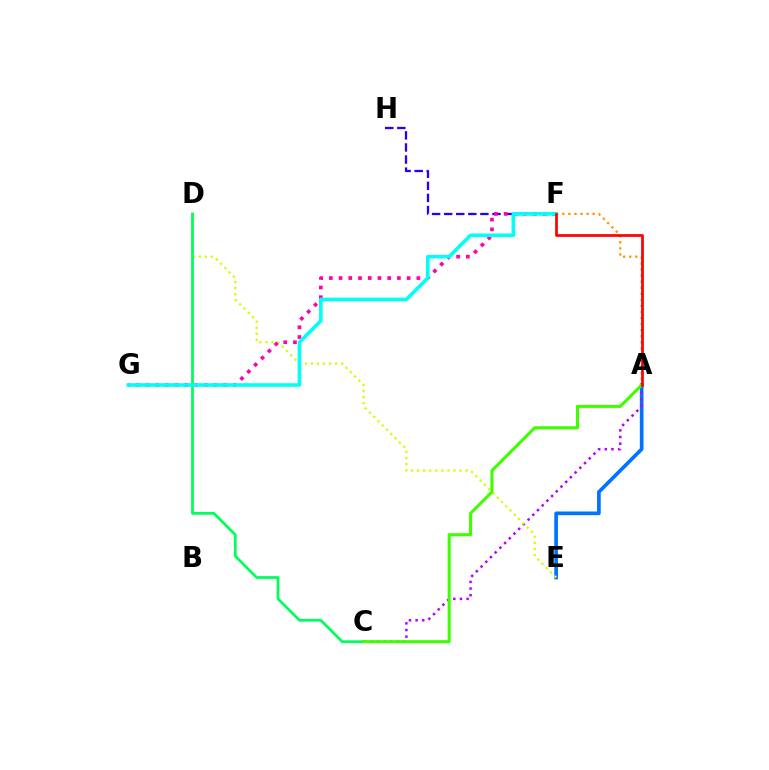{('A', 'E'): [{'color': '#0074ff', 'line_style': 'solid', 'thickness': 2.65}], ('F', 'H'): [{'color': '#2500ff', 'line_style': 'dashed', 'thickness': 1.64}], ('A', 'C'): [{'color': '#b900ff', 'line_style': 'dotted', 'thickness': 1.81}, {'color': '#3dff00', 'line_style': 'solid', 'thickness': 2.19}], ('A', 'F'): [{'color': '#ff9400', 'line_style': 'dotted', 'thickness': 1.65}, {'color': '#ff0000', 'line_style': 'solid', 'thickness': 1.95}], ('D', 'E'): [{'color': '#d1ff00', 'line_style': 'dotted', 'thickness': 1.64}], ('C', 'D'): [{'color': '#00ff5c', 'line_style': 'solid', 'thickness': 1.98}], ('F', 'G'): [{'color': '#ff00ac', 'line_style': 'dotted', 'thickness': 2.64}, {'color': '#00fff6', 'line_style': 'solid', 'thickness': 2.59}]}